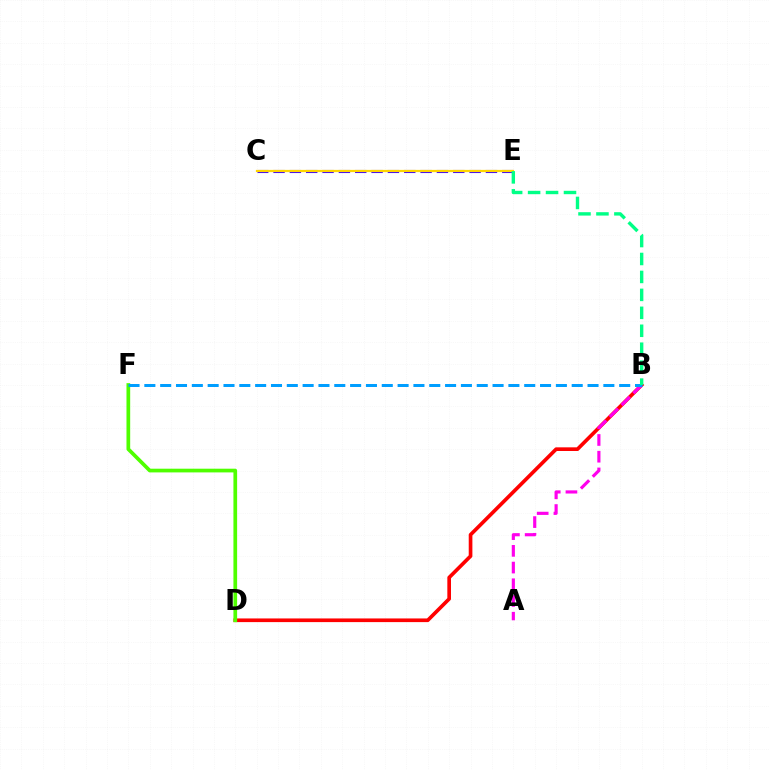{('B', 'D'): [{'color': '#ff0000', 'line_style': 'solid', 'thickness': 2.64}], ('D', 'F'): [{'color': '#4fff00', 'line_style': 'solid', 'thickness': 2.67}], ('C', 'E'): [{'color': '#3700ff', 'line_style': 'dashed', 'thickness': 2.22}, {'color': '#ffd500', 'line_style': 'solid', 'thickness': 1.61}], ('A', 'B'): [{'color': '#ff00ed', 'line_style': 'dashed', 'thickness': 2.27}], ('B', 'F'): [{'color': '#009eff', 'line_style': 'dashed', 'thickness': 2.15}], ('B', 'E'): [{'color': '#00ff86', 'line_style': 'dashed', 'thickness': 2.44}]}